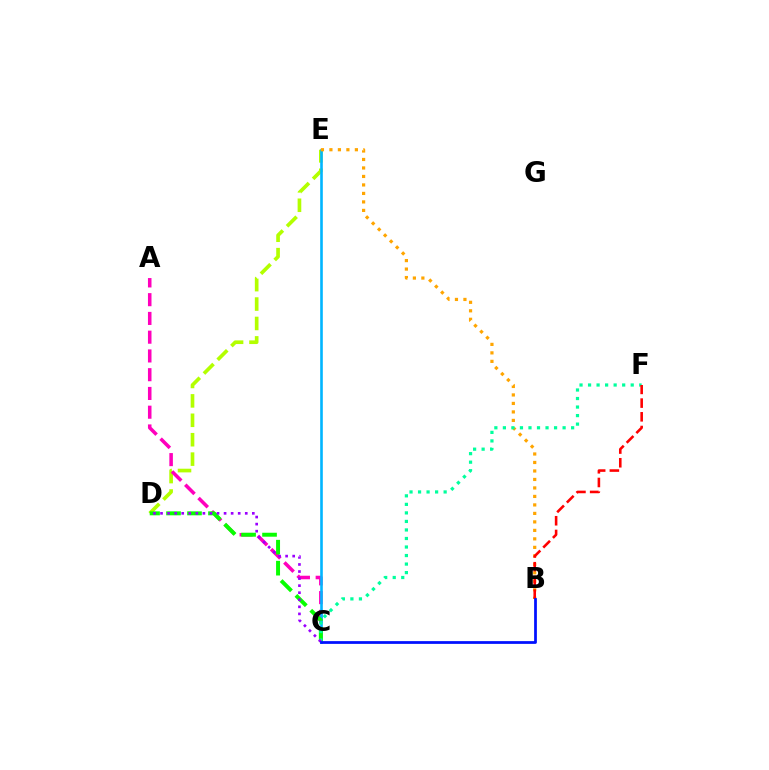{('D', 'E'): [{'color': '#b3ff00', 'line_style': 'dashed', 'thickness': 2.64}], ('A', 'C'): [{'color': '#ff00bd', 'line_style': 'dashed', 'thickness': 2.55}], ('C', 'E'): [{'color': '#00b5ff', 'line_style': 'solid', 'thickness': 1.88}], ('C', 'D'): [{'color': '#08ff00', 'line_style': 'dashed', 'thickness': 2.85}, {'color': '#9b00ff', 'line_style': 'dotted', 'thickness': 1.92}], ('B', 'E'): [{'color': '#ffa500', 'line_style': 'dotted', 'thickness': 2.31}], ('C', 'F'): [{'color': '#00ff9d', 'line_style': 'dotted', 'thickness': 2.32}], ('B', 'F'): [{'color': '#ff0000', 'line_style': 'dashed', 'thickness': 1.86}], ('B', 'C'): [{'color': '#0010ff', 'line_style': 'solid', 'thickness': 1.98}]}